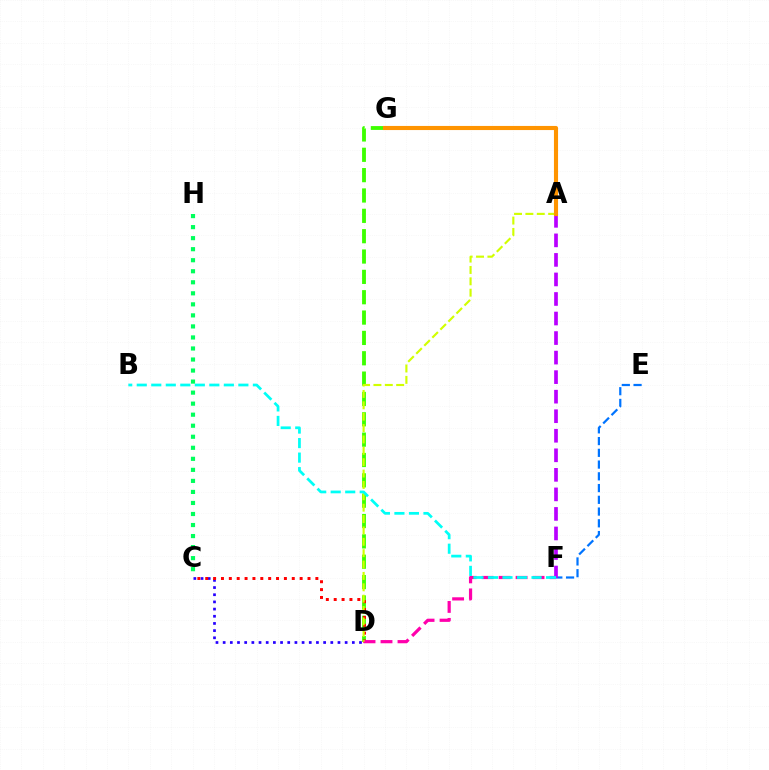{('E', 'F'): [{'color': '#0074ff', 'line_style': 'dashed', 'thickness': 1.6}], ('C', 'D'): [{'color': '#2500ff', 'line_style': 'dotted', 'thickness': 1.95}, {'color': '#ff0000', 'line_style': 'dotted', 'thickness': 2.14}], ('D', 'G'): [{'color': '#3dff00', 'line_style': 'dashed', 'thickness': 2.76}], ('C', 'H'): [{'color': '#00ff5c', 'line_style': 'dotted', 'thickness': 3.0}], ('D', 'F'): [{'color': '#ff00ac', 'line_style': 'dashed', 'thickness': 2.31}], ('A', 'F'): [{'color': '#b900ff', 'line_style': 'dashed', 'thickness': 2.65}], ('A', 'D'): [{'color': '#d1ff00', 'line_style': 'dashed', 'thickness': 1.55}], ('B', 'F'): [{'color': '#00fff6', 'line_style': 'dashed', 'thickness': 1.97}], ('A', 'G'): [{'color': '#ff9400', 'line_style': 'solid', 'thickness': 2.96}]}